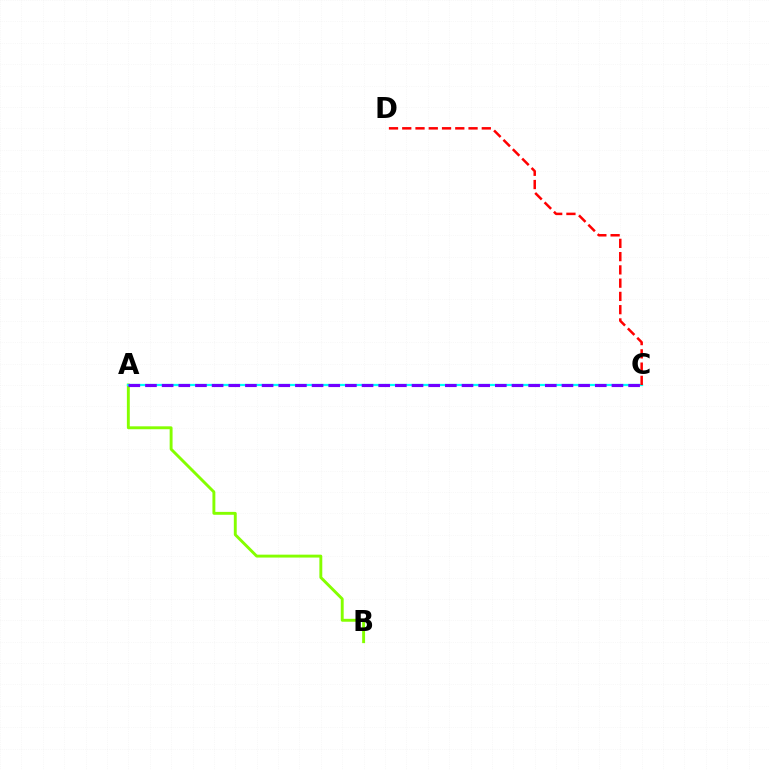{('A', 'B'): [{'color': '#84ff00', 'line_style': 'solid', 'thickness': 2.09}], ('A', 'C'): [{'color': '#00fff6', 'line_style': 'solid', 'thickness': 1.61}, {'color': '#7200ff', 'line_style': 'dashed', 'thickness': 2.26}], ('C', 'D'): [{'color': '#ff0000', 'line_style': 'dashed', 'thickness': 1.8}]}